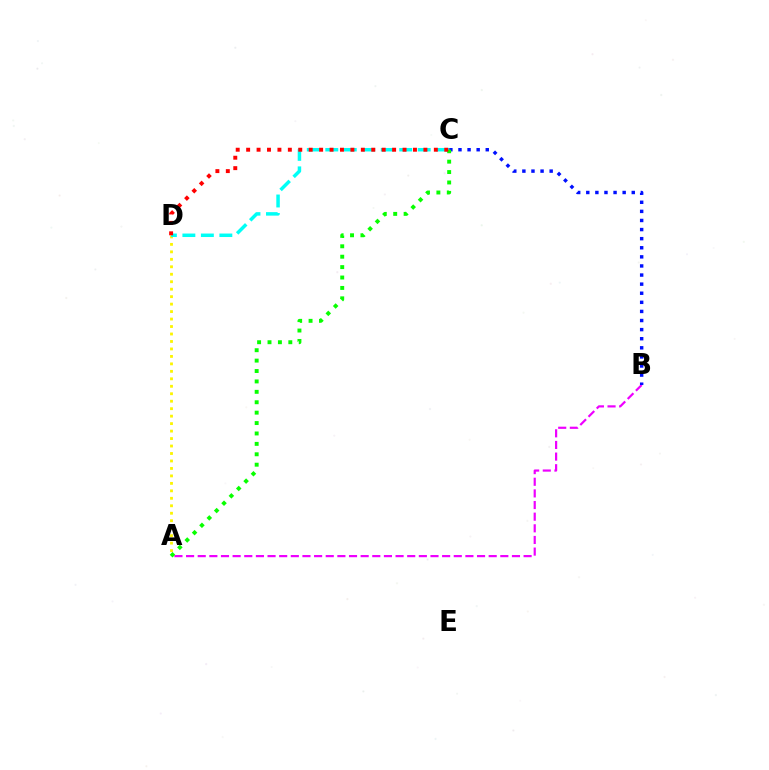{('A', 'D'): [{'color': '#fcf500', 'line_style': 'dotted', 'thickness': 2.03}], ('A', 'B'): [{'color': '#ee00ff', 'line_style': 'dashed', 'thickness': 1.58}], ('B', 'C'): [{'color': '#0010ff', 'line_style': 'dotted', 'thickness': 2.47}], ('C', 'D'): [{'color': '#00fff6', 'line_style': 'dashed', 'thickness': 2.51}, {'color': '#ff0000', 'line_style': 'dotted', 'thickness': 2.83}], ('A', 'C'): [{'color': '#08ff00', 'line_style': 'dotted', 'thickness': 2.83}]}